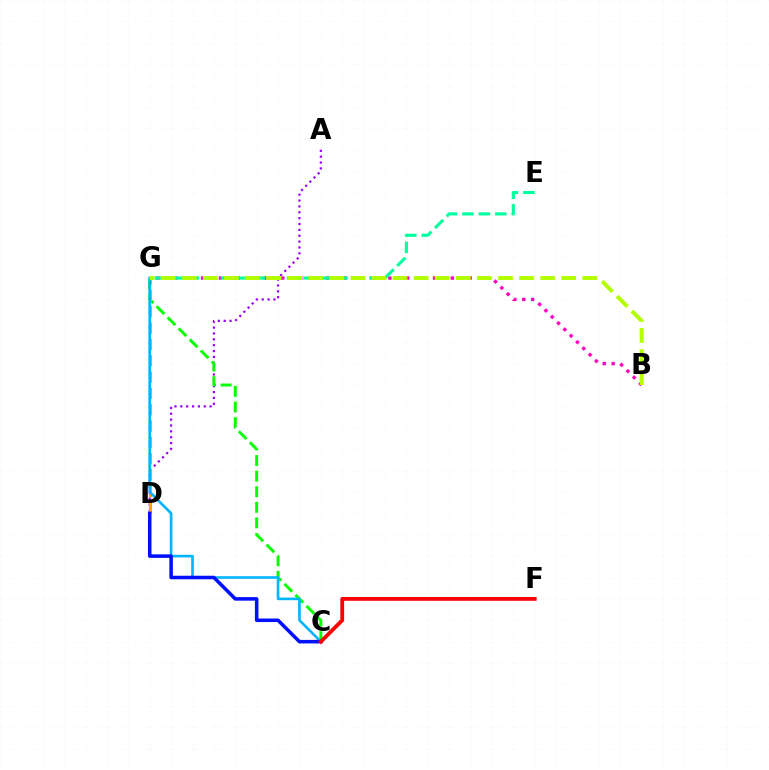{('A', 'D'): [{'color': '#9b00ff', 'line_style': 'dotted', 'thickness': 1.59}], ('C', 'G'): [{'color': '#08ff00', 'line_style': 'dashed', 'thickness': 2.12}, {'color': '#00b5ff', 'line_style': 'solid', 'thickness': 1.9}], ('B', 'G'): [{'color': '#ff00bd', 'line_style': 'dotted', 'thickness': 2.42}, {'color': '#b3ff00', 'line_style': 'dashed', 'thickness': 2.86}], ('D', 'G'): [{'color': '#ffa500', 'line_style': 'dashed', 'thickness': 2.22}], ('E', 'G'): [{'color': '#00ff9d', 'line_style': 'dashed', 'thickness': 2.24}], ('C', 'D'): [{'color': '#0010ff', 'line_style': 'solid', 'thickness': 2.55}], ('C', 'F'): [{'color': '#ff0000', 'line_style': 'solid', 'thickness': 2.74}]}